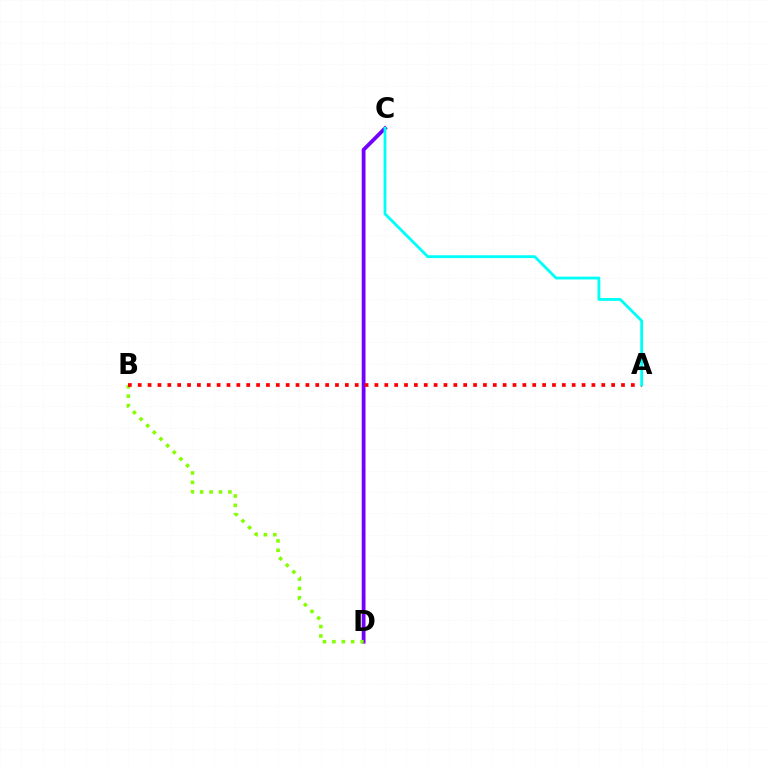{('C', 'D'): [{'color': '#7200ff', 'line_style': 'solid', 'thickness': 2.73}], ('B', 'D'): [{'color': '#84ff00', 'line_style': 'dotted', 'thickness': 2.55}], ('A', 'B'): [{'color': '#ff0000', 'line_style': 'dotted', 'thickness': 2.68}], ('A', 'C'): [{'color': '#00fff6', 'line_style': 'solid', 'thickness': 2.04}]}